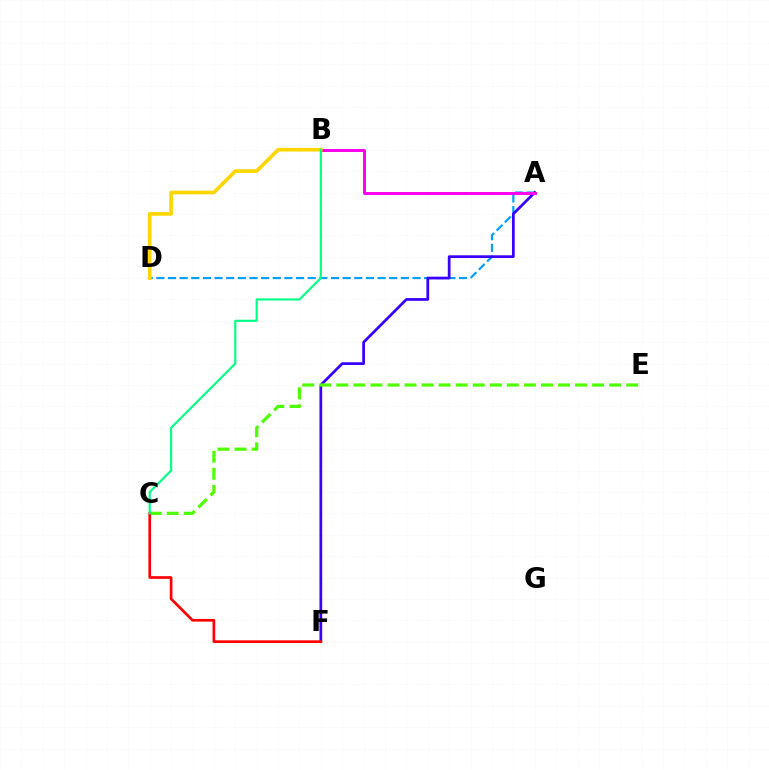{('A', 'D'): [{'color': '#009eff', 'line_style': 'dashed', 'thickness': 1.58}], ('A', 'F'): [{'color': '#3700ff', 'line_style': 'solid', 'thickness': 1.97}], ('A', 'B'): [{'color': '#ff00ed', 'line_style': 'solid', 'thickness': 2.14}], ('B', 'D'): [{'color': '#ffd500', 'line_style': 'solid', 'thickness': 2.64}], ('C', 'E'): [{'color': '#4fff00', 'line_style': 'dashed', 'thickness': 2.32}], ('C', 'F'): [{'color': '#ff0000', 'line_style': 'solid', 'thickness': 1.94}], ('B', 'C'): [{'color': '#00ff86', 'line_style': 'solid', 'thickness': 1.56}]}